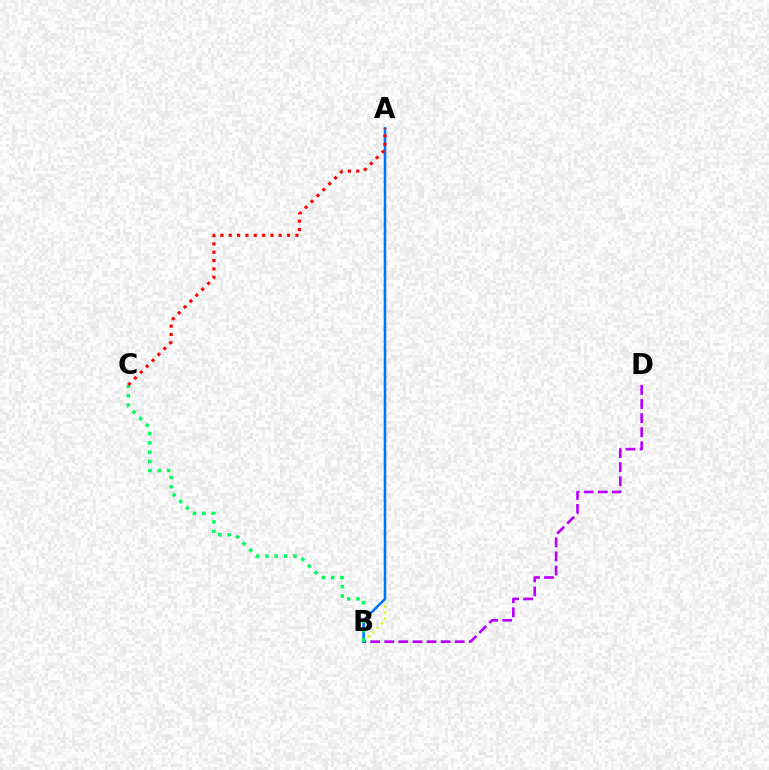{('A', 'B'): [{'color': '#d1ff00', 'line_style': 'dotted', 'thickness': 1.67}, {'color': '#0074ff', 'line_style': 'solid', 'thickness': 1.84}], ('B', 'D'): [{'color': '#b900ff', 'line_style': 'dashed', 'thickness': 1.91}], ('B', 'C'): [{'color': '#00ff5c', 'line_style': 'dotted', 'thickness': 2.54}], ('A', 'C'): [{'color': '#ff0000', 'line_style': 'dotted', 'thickness': 2.26}]}